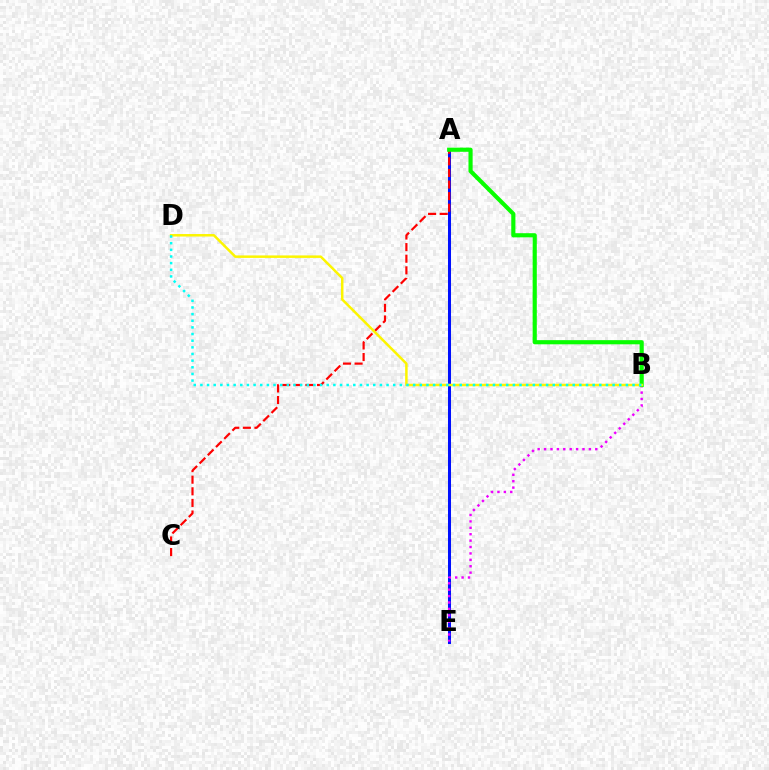{('A', 'E'): [{'color': '#0010ff', 'line_style': 'solid', 'thickness': 2.18}], ('A', 'C'): [{'color': '#ff0000', 'line_style': 'dashed', 'thickness': 1.58}], ('B', 'E'): [{'color': '#ee00ff', 'line_style': 'dotted', 'thickness': 1.74}], ('A', 'B'): [{'color': '#08ff00', 'line_style': 'solid', 'thickness': 2.99}], ('B', 'D'): [{'color': '#fcf500', 'line_style': 'solid', 'thickness': 1.8}, {'color': '#00fff6', 'line_style': 'dotted', 'thickness': 1.81}]}